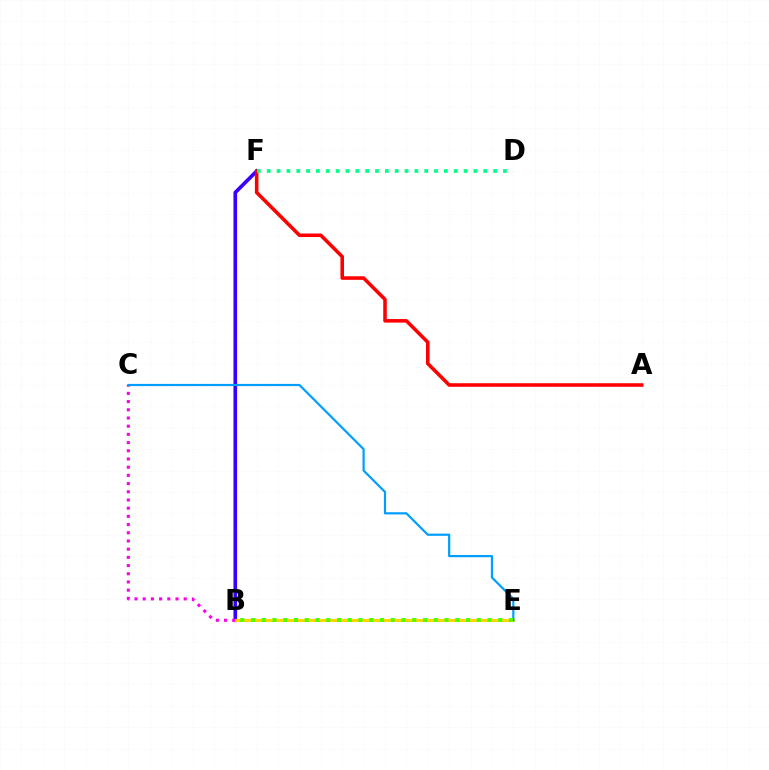{('B', 'F'): [{'color': '#3700ff', 'line_style': 'solid', 'thickness': 2.64}], ('B', 'E'): [{'color': '#ffd500', 'line_style': 'solid', 'thickness': 2.18}, {'color': '#4fff00', 'line_style': 'dotted', 'thickness': 2.92}], ('B', 'C'): [{'color': '#ff00ed', 'line_style': 'dotted', 'thickness': 2.23}], ('A', 'F'): [{'color': '#ff0000', 'line_style': 'solid', 'thickness': 2.56}], ('D', 'F'): [{'color': '#00ff86', 'line_style': 'dotted', 'thickness': 2.67}], ('C', 'E'): [{'color': '#009eff', 'line_style': 'solid', 'thickness': 1.58}]}